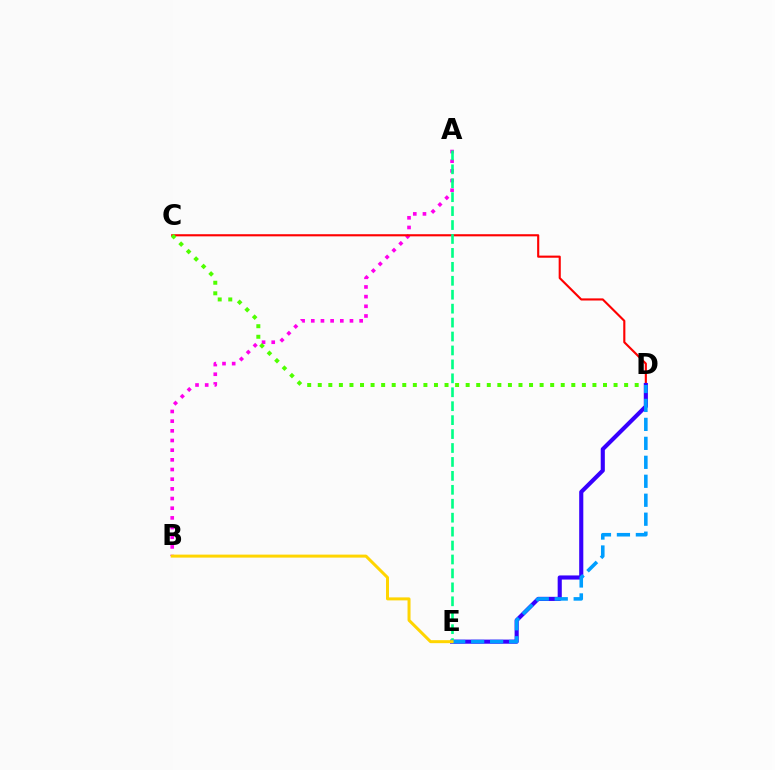{('A', 'B'): [{'color': '#ff00ed', 'line_style': 'dotted', 'thickness': 2.63}], ('C', 'D'): [{'color': '#ff0000', 'line_style': 'solid', 'thickness': 1.53}, {'color': '#4fff00', 'line_style': 'dotted', 'thickness': 2.87}], ('D', 'E'): [{'color': '#3700ff', 'line_style': 'solid', 'thickness': 2.96}, {'color': '#009eff', 'line_style': 'dashed', 'thickness': 2.58}], ('A', 'E'): [{'color': '#00ff86', 'line_style': 'dashed', 'thickness': 1.89}], ('B', 'E'): [{'color': '#ffd500', 'line_style': 'solid', 'thickness': 2.16}]}